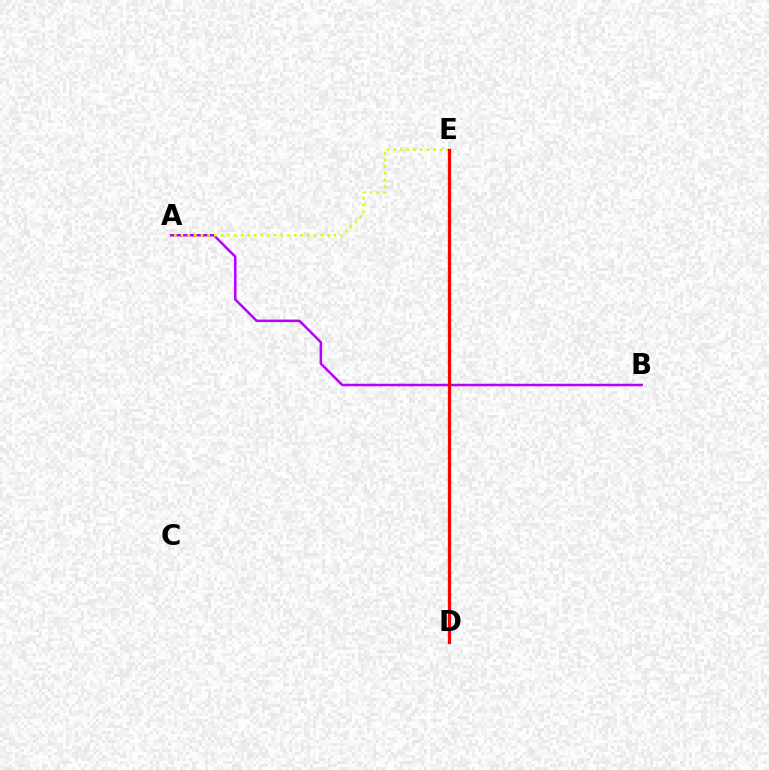{('A', 'B'): [{'color': '#b900ff', 'line_style': 'solid', 'thickness': 1.81}], ('A', 'E'): [{'color': '#d1ff00', 'line_style': 'dotted', 'thickness': 1.81}], ('D', 'E'): [{'color': '#00ff5c', 'line_style': 'dotted', 'thickness': 1.56}, {'color': '#0074ff', 'line_style': 'solid', 'thickness': 2.27}, {'color': '#ff0000', 'line_style': 'solid', 'thickness': 2.25}]}